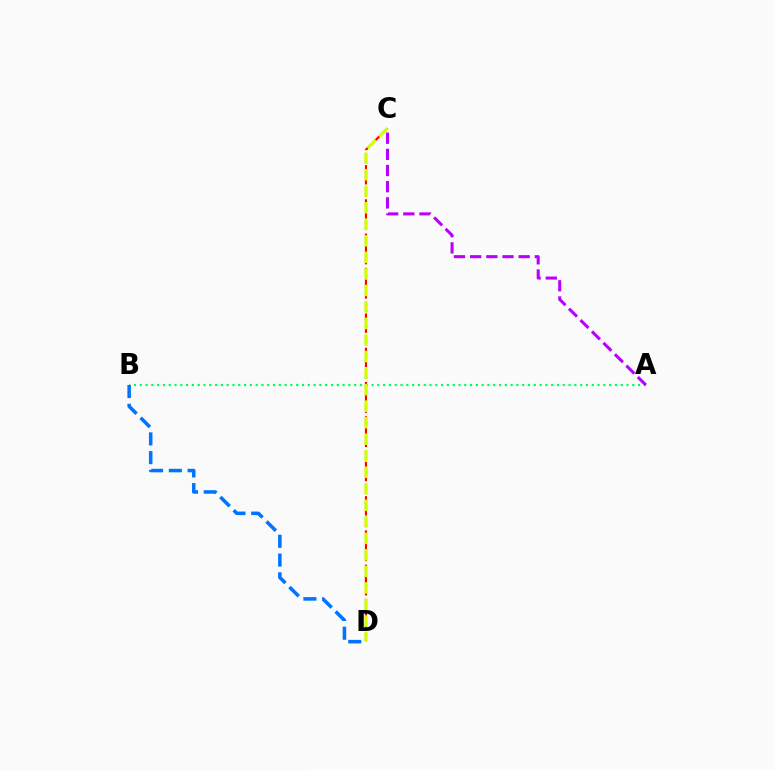{('A', 'B'): [{'color': '#00ff5c', 'line_style': 'dotted', 'thickness': 1.57}], ('A', 'C'): [{'color': '#b900ff', 'line_style': 'dashed', 'thickness': 2.2}], ('B', 'D'): [{'color': '#0074ff', 'line_style': 'dashed', 'thickness': 2.55}], ('C', 'D'): [{'color': '#ff0000', 'line_style': 'dashed', 'thickness': 1.55}, {'color': '#d1ff00', 'line_style': 'dashed', 'thickness': 2.25}]}